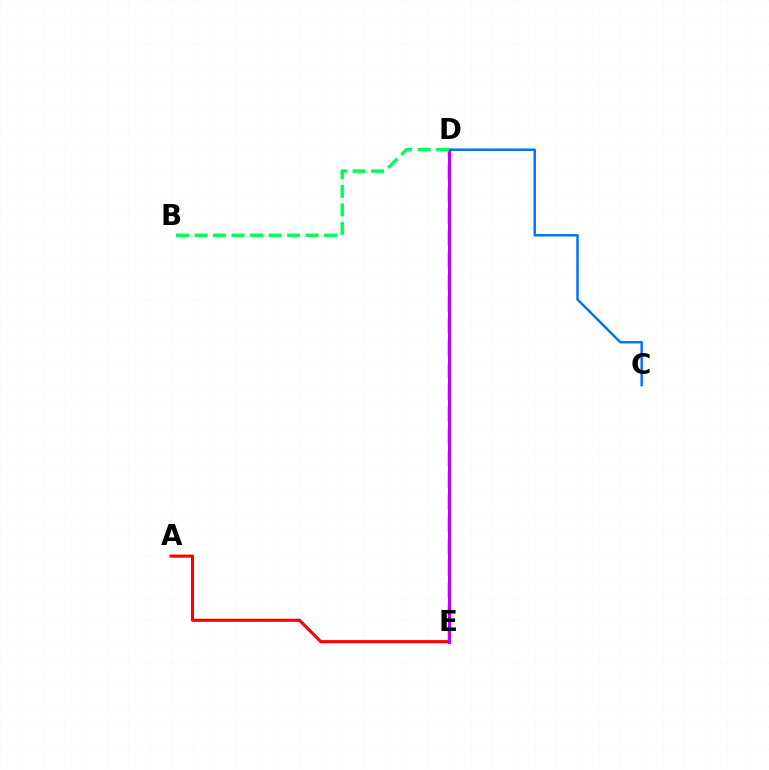{('D', 'E'): [{'color': '#d1ff00', 'line_style': 'dashed', 'thickness': 2.99}, {'color': '#b900ff', 'line_style': 'solid', 'thickness': 2.17}], ('C', 'D'): [{'color': '#0074ff', 'line_style': 'solid', 'thickness': 1.79}], ('A', 'E'): [{'color': '#ff0000', 'line_style': 'solid', 'thickness': 2.23}], ('B', 'D'): [{'color': '#00ff5c', 'line_style': 'dashed', 'thickness': 2.51}]}